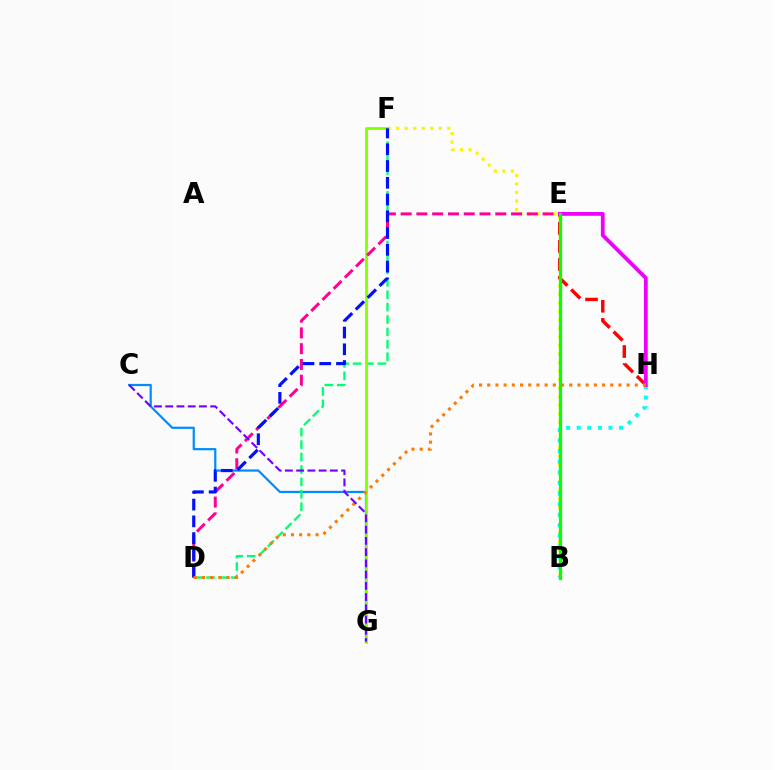{('B', 'F'): [{'color': '#fcf500', 'line_style': 'dotted', 'thickness': 2.32}], ('E', 'H'): [{'color': '#ff0000', 'line_style': 'dashed', 'thickness': 2.45}, {'color': '#ee00ff', 'line_style': 'solid', 'thickness': 2.74}], ('C', 'G'): [{'color': '#008cff', 'line_style': 'solid', 'thickness': 1.59}, {'color': '#7200ff', 'line_style': 'dashed', 'thickness': 1.53}], ('D', 'F'): [{'color': '#00ff74', 'line_style': 'dashed', 'thickness': 1.69}, {'color': '#0010ff', 'line_style': 'dashed', 'thickness': 2.28}], ('F', 'G'): [{'color': '#84ff00', 'line_style': 'solid', 'thickness': 1.96}], ('B', 'H'): [{'color': '#00fff6', 'line_style': 'dotted', 'thickness': 2.88}], ('D', 'E'): [{'color': '#ff0094', 'line_style': 'dashed', 'thickness': 2.14}], ('B', 'E'): [{'color': '#08ff00', 'line_style': 'solid', 'thickness': 2.34}], ('D', 'H'): [{'color': '#ff7c00', 'line_style': 'dotted', 'thickness': 2.23}]}